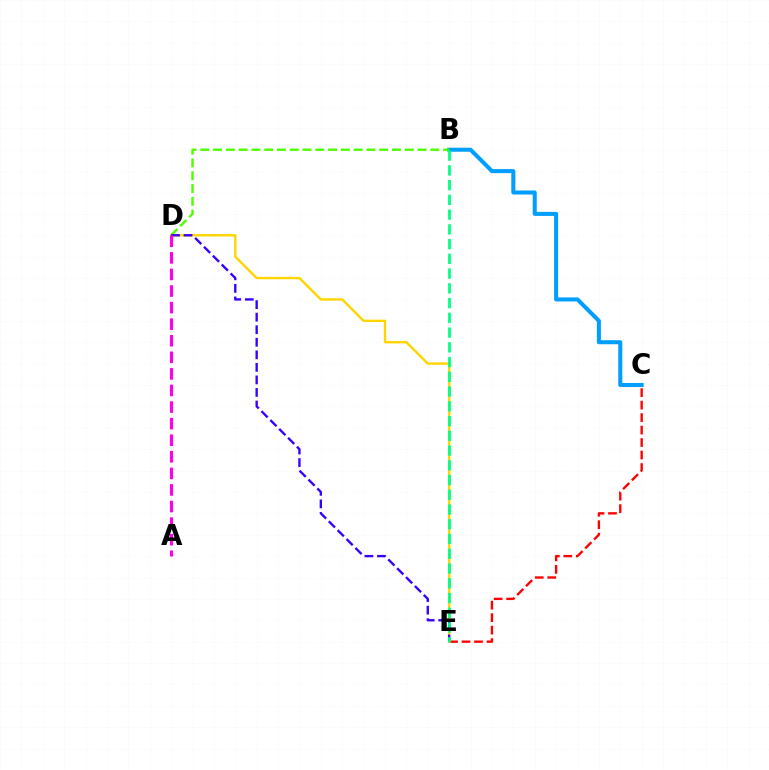{('B', 'C'): [{'color': '#009eff', 'line_style': 'solid', 'thickness': 2.9}], ('C', 'E'): [{'color': '#ff0000', 'line_style': 'dashed', 'thickness': 1.7}], ('D', 'E'): [{'color': '#ffd500', 'line_style': 'solid', 'thickness': 1.73}, {'color': '#3700ff', 'line_style': 'dashed', 'thickness': 1.7}], ('B', 'D'): [{'color': '#4fff00', 'line_style': 'dashed', 'thickness': 1.74}], ('A', 'D'): [{'color': '#ff00ed', 'line_style': 'dashed', 'thickness': 2.25}], ('B', 'E'): [{'color': '#00ff86', 'line_style': 'dashed', 'thickness': 2.0}]}